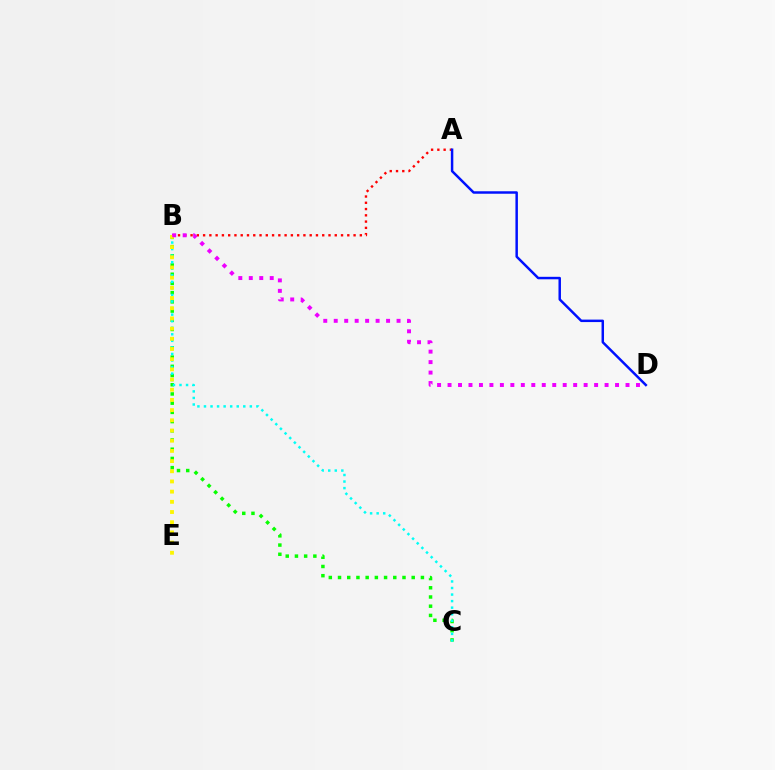{('B', 'C'): [{'color': '#08ff00', 'line_style': 'dotted', 'thickness': 2.5}, {'color': '#00fff6', 'line_style': 'dotted', 'thickness': 1.78}], ('A', 'B'): [{'color': '#ff0000', 'line_style': 'dotted', 'thickness': 1.7}], ('A', 'D'): [{'color': '#0010ff', 'line_style': 'solid', 'thickness': 1.78}], ('B', 'E'): [{'color': '#fcf500', 'line_style': 'dotted', 'thickness': 2.77}], ('B', 'D'): [{'color': '#ee00ff', 'line_style': 'dotted', 'thickness': 2.84}]}